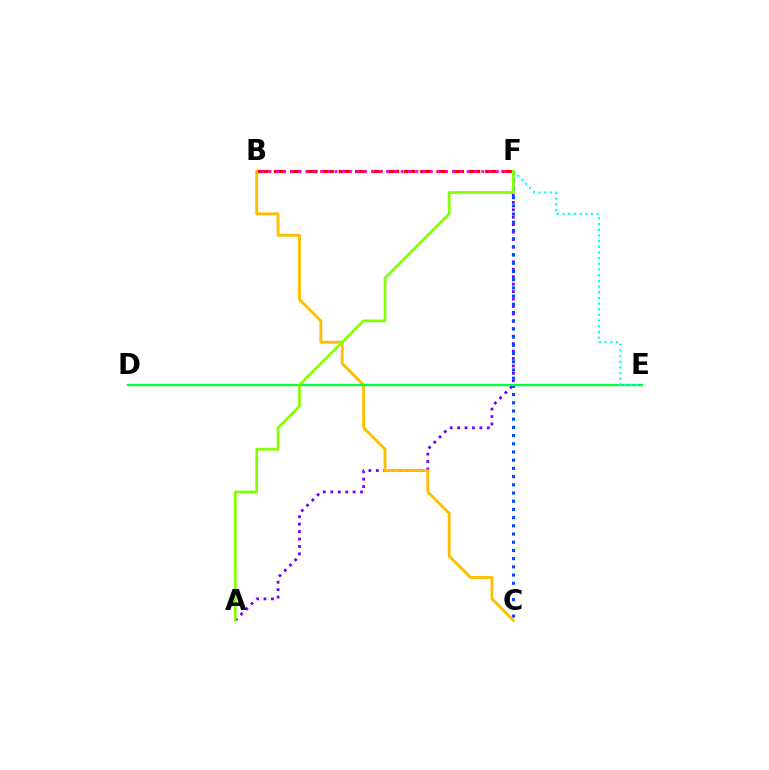{('B', 'F'): [{'color': '#ff0000', 'line_style': 'dashed', 'thickness': 2.21}, {'color': '#ff00cf', 'line_style': 'dotted', 'thickness': 1.99}], ('A', 'F'): [{'color': '#7200ff', 'line_style': 'dotted', 'thickness': 2.02}, {'color': '#84ff00', 'line_style': 'solid', 'thickness': 1.96}], ('C', 'F'): [{'color': '#004bff', 'line_style': 'dotted', 'thickness': 2.23}], ('B', 'C'): [{'color': '#ffbd00', 'line_style': 'solid', 'thickness': 2.06}], ('D', 'E'): [{'color': '#00ff39', 'line_style': 'solid', 'thickness': 1.66}], ('E', 'F'): [{'color': '#00fff6', 'line_style': 'dotted', 'thickness': 1.54}]}